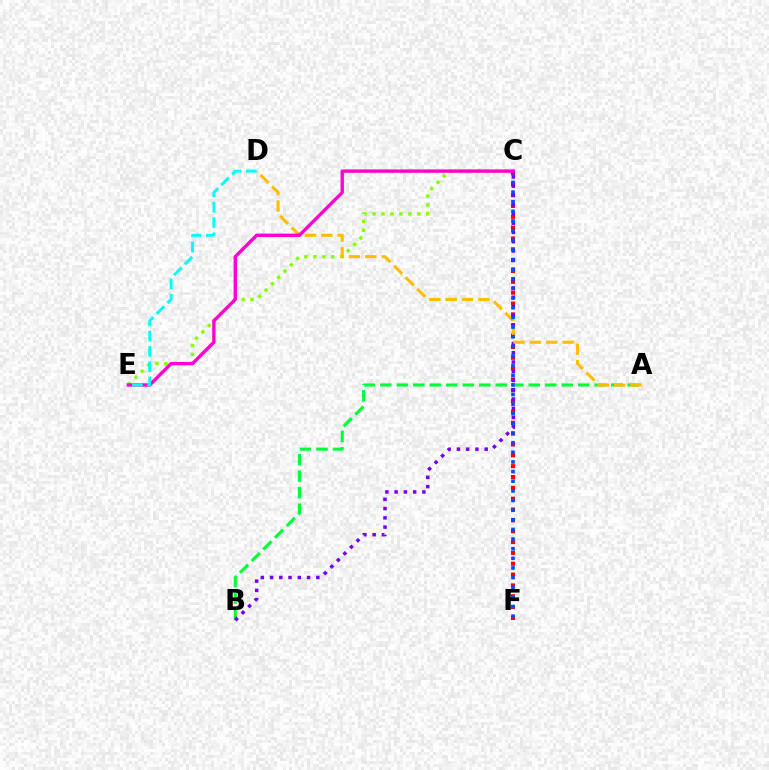{('A', 'B'): [{'color': '#00ff39', 'line_style': 'dashed', 'thickness': 2.24}], ('C', 'E'): [{'color': '#84ff00', 'line_style': 'dotted', 'thickness': 2.43}, {'color': '#ff00cf', 'line_style': 'solid', 'thickness': 2.42}], ('C', 'F'): [{'color': '#ff0000', 'line_style': 'dotted', 'thickness': 2.95}, {'color': '#004bff', 'line_style': 'dotted', 'thickness': 2.62}], ('B', 'C'): [{'color': '#7200ff', 'line_style': 'dotted', 'thickness': 2.51}], ('A', 'D'): [{'color': '#ffbd00', 'line_style': 'dashed', 'thickness': 2.22}], ('D', 'E'): [{'color': '#00fff6', 'line_style': 'dashed', 'thickness': 2.07}]}